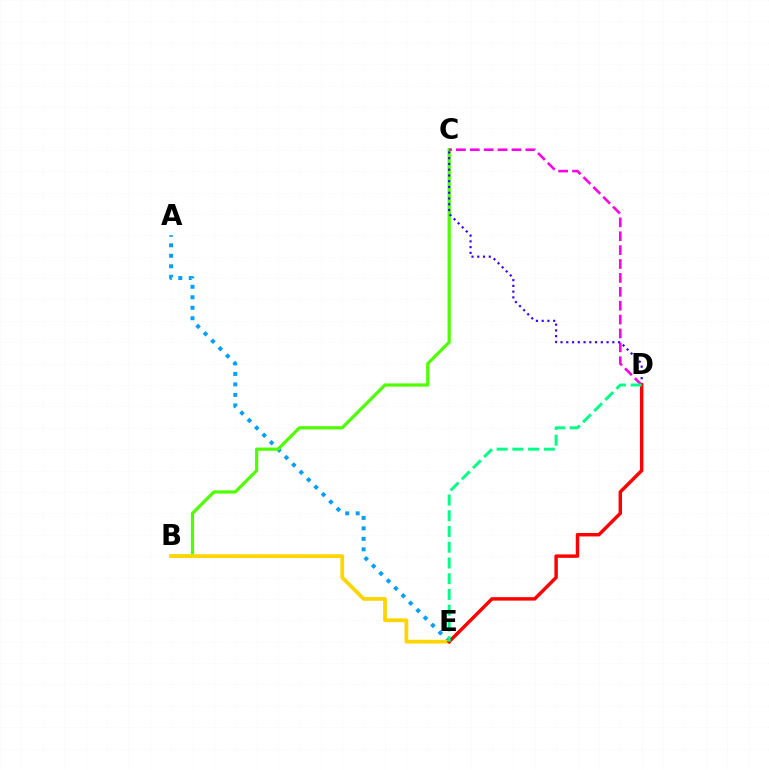{('A', 'E'): [{'color': '#009eff', 'line_style': 'dotted', 'thickness': 2.85}], ('B', 'C'): [{'color': '#4fff00', 'line_style': 'solid', 'thickness': 2.31}], ('B', 'E'): [{'color': '#ffd500', 'line_style': 'solid', 'thickness': 2.72}], ('C', 'D'): [{'color': '#ff00ed', 'line_style': 'dashed', 'thickness': 1.89}, {'color': '#3700ff', 'line_style': 'dotted', 'thickness': 1.56}], ('D', 'E'): [{'color': '#ff0000', 'line_style': 'solid', 'thickness': 2.47}, {'color': '#00ff86', 'line_style': 'dashed', 'thickness': 2.14}]}